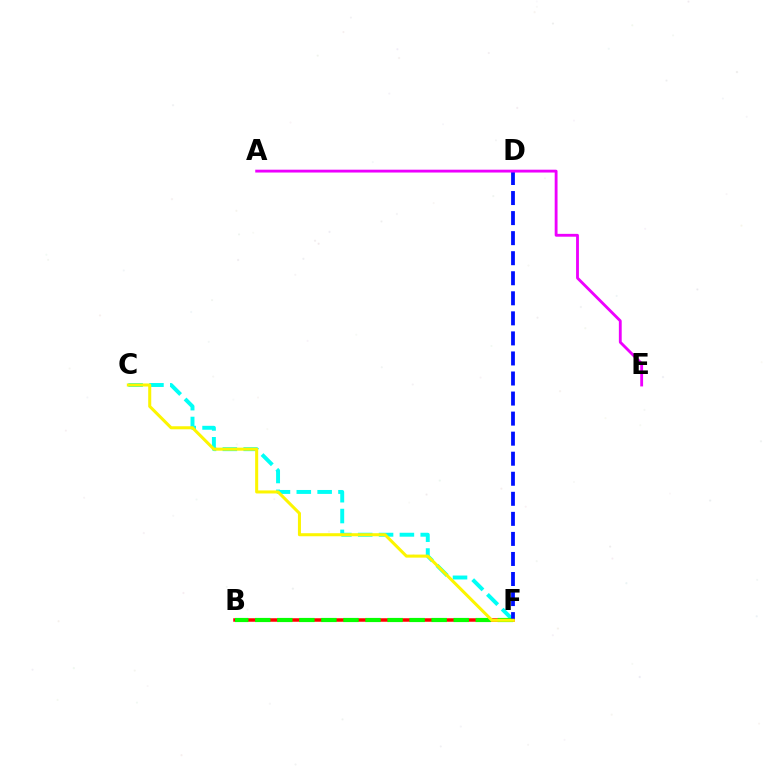{('C', 'F'): [{'color': '#00fff6', 'line_style': 'dashed', 'thickness': 2.83}, {'color': '#fcf500', 'line_style': 'solid', 'thickness': 2.19}], ('B', 'F'): [{'color': '#ff0000', 'line_style': 'solid', 'thickness': 2.52}, {'color': '#08ff00', 'line_style': 'dashed', 'thickness': 3.0}], ('D', 'F'): [{'color': '#0010ff', 'line_style': 'dashed', 'thickness': 2.72}], ('A', 'E'): [{'color': '#ee00ff', 'line_style': 'solid', 'thickness': 2.05}]}